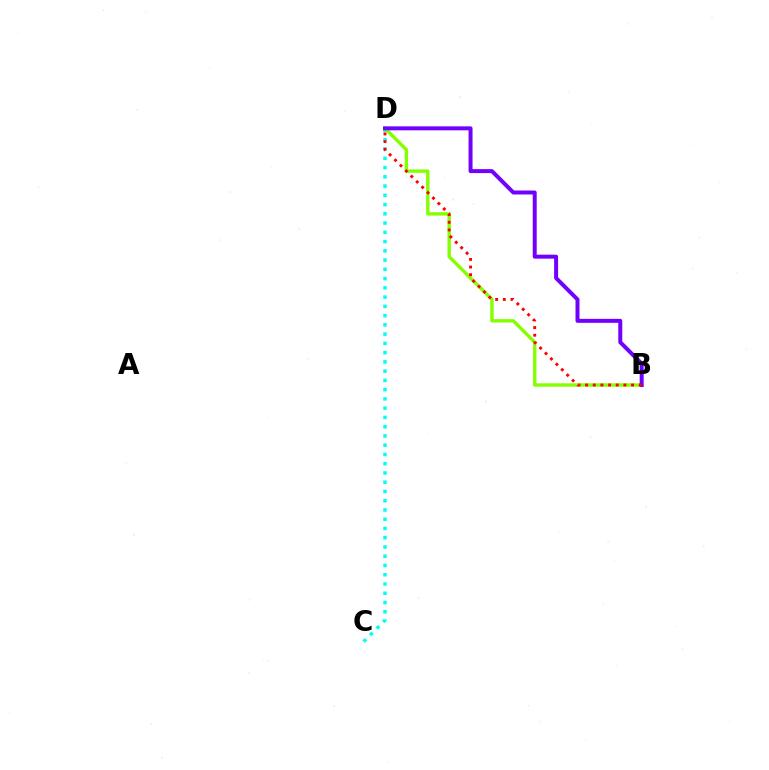{('C', 'D'): [{'color': '#00fff6', 'line_style': 'dotted', 'thickness': 2.51}], ('B', 'D'): [{'color': '#84ff00', 'line_style': 'solid', 'thickness': 2.44}, {'color': '#7200ff', 'line_style': 'solid', 'thickness': 2.86}, {'color': '#ff0000', 'line_style': 'dotted', 'thickness': 2.08}]}